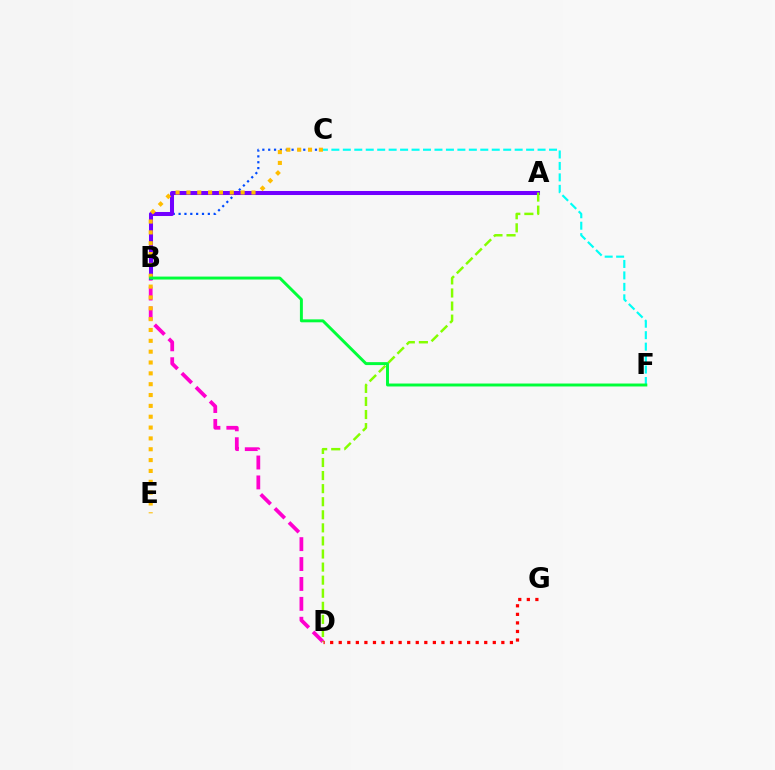{('B', 'D'): [{'color': '#ff00cf', 'line_style': 'dashed', 'thickness': 2.7}], ('B', 'C'): [{'color': '#004bff', 'line_style': 'dotted', 'thickness': 1.59}], ('A', 'B'): [{'color': '#7200ff', 'line_style': 'solid', 'thickness': 2.9}], ('A', 'D'): [{'color': '#84ff00', 'line_style': 'dashed', 'thickness': 1.78}], ('C', 'F'): [{'color': '#00fff6', 'line_style': 'dashed', 'thickness': 1.56}], ('C', 'E'): [{'color': '#ffbd00', 'line_style': 'dotted', 'thickness': 2.95}], ('B', 'F'): [{'color': '#00ff39', 'line_style': 'solid', 'thickness': 2.12}], ('D', 'G'): [{'color': '#ff0000', 'line_style': 'dotted', 'thickness': 2.33}]}